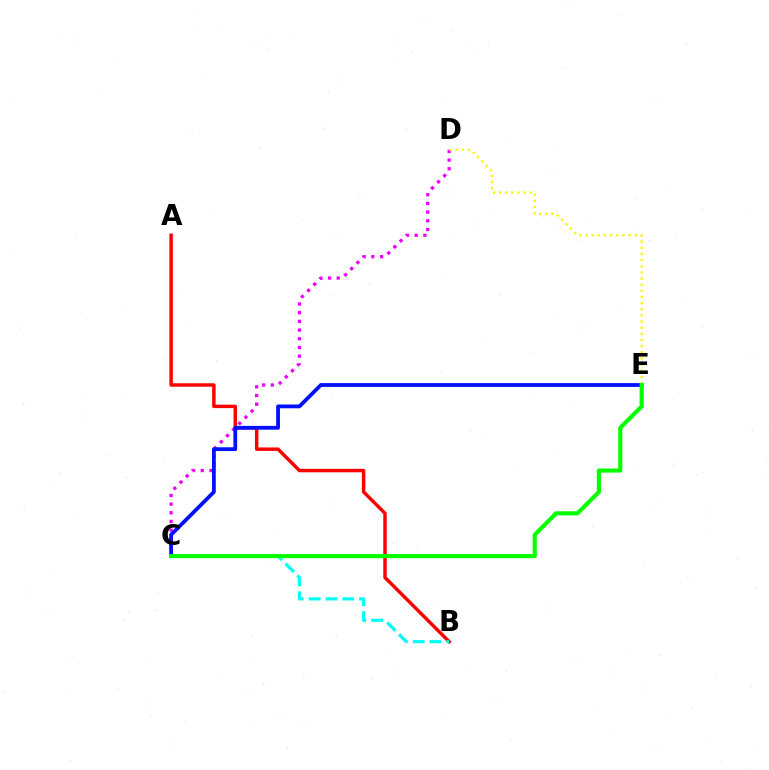{('C', 'D'): [{'color': '#ee00ff', 'line_style': 'dotted', 'thickness': 2.36}], ('A', 'B'): [{'color': '#ff0000', 'line_style': 'solid', 'thickness': 2.49}], ('D', 'E'): [{'color': '#fcf500', 'line_style': 'dotted', 'thickness': 1.67}], ('B', 'C'): [{'color': '#00fff6', 'line_style': 'dashed', 'thickness': 2.28}], ('C', 'E'): [{'color': '#0010ff', 'line_style': 'solid', 'thickness': 2.73}, {'color': '#08ff00', 'line_style': 'solid', 'thickness': 2.98}]}